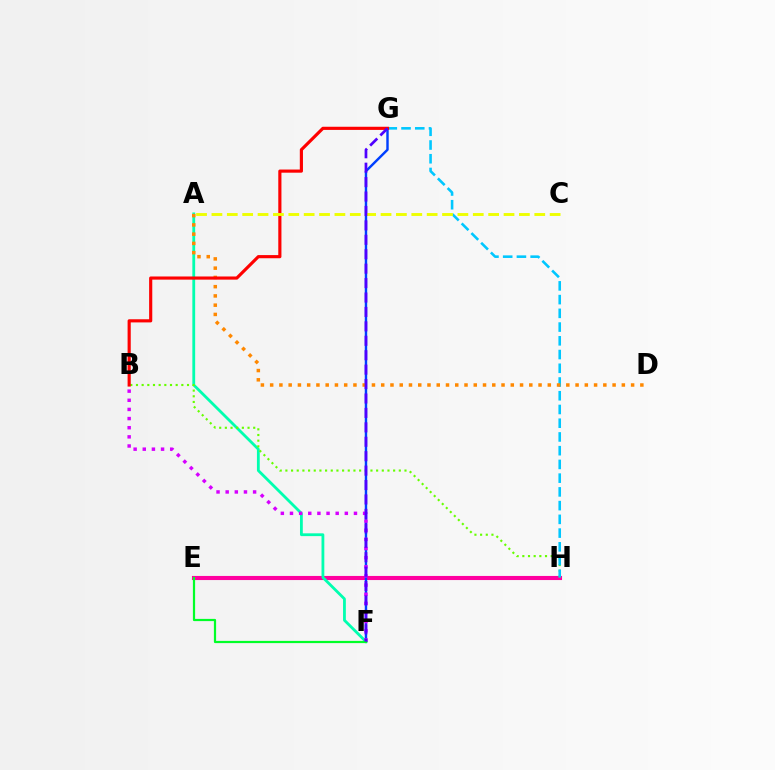{('E', 'H'): [{'color': '#ff00a0', 'line_style': 'solid', 'thickness': 2.95}], ('A', 'F'): [{'color': '#00ffaf', 'line_style': 'solid', 'thickness': 2.01}], ('B', 'H'): [{'color': '#66ff00', 'line_style': 'dotted', 'thickness': 1.54}], ('F', 'G'): [{'color': '#003fff', 'line_style': 'solid', 'thickness': 1.75}, {'color': '#4f00ff', 'line_style': 'dashed', 'thickness': 1.96}], ('B', 'F'): [{'color': '#d600ff', 'line_style': 'dotted', 'thickness': 2.48}], ('E', 'F'): [{'color': '#00ff27', 'line_style': 'solid', 'thickness': 1.6}], ('G', 'H'): [{'color': '#00c7ff', 'line_style': 'dashed', 'thickness': 1.87}], ('A', 'D'): [{'color': '#ff8800', 'line_style': 'dotted', 'thickness': 2.51}], ('B', 'G'): [{'color': '#ff0000', 'line_style': 'solid', 'thickness': 2.27}], ('A', 'C'): [{'color': '#eeff00', 'line_style': 'dashed', 'thickness': 2.09}]}